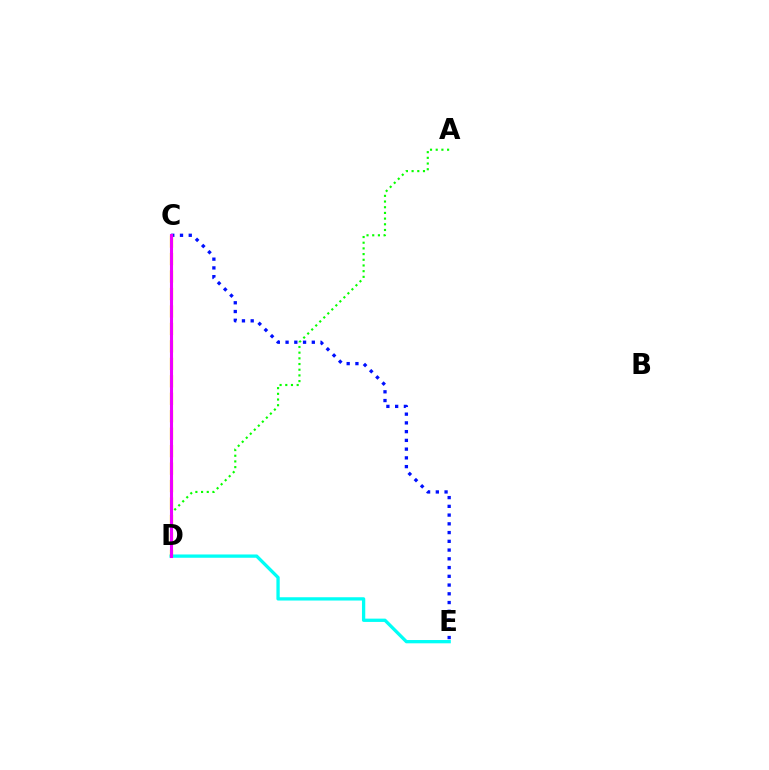{('C', 'E'): [{'color': '#0010ff', 'line_style': 'dotted', 'thickness': 2.38}], ('C', 'D'): [{'color': '#ff0000', 'line_style': 'solid', 'thickness': 2.07}, {'color': '#fcf500', 'line_style': 'dashed', 'thickness': 2.37}, {'color': '#ee00ff', 'line_style': 'solid', 'thickness': 2.22}], ('D', 'E'): [{'color': '#00fff6', 'line_style': 'solid', 'thickness': 2.37}], ('A', 'D'): [{'color': '#08ff00', 'line_style': 'dotted', 'thickness': 1.55}]}